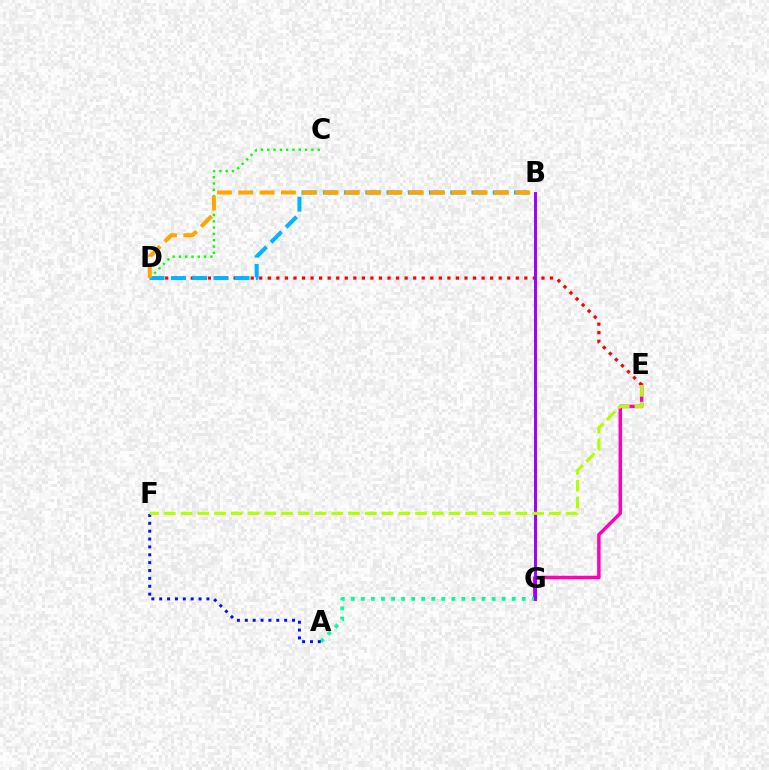{('E', 'G'): [{'color': '#ff00bd', 'line_style': 'solid', 'thickness': 2.5}], ('C', 'D'): [{'color': '#08ff00', 'line_style': 'dotted', 'thickness': 1.71}], ('A', 'G'): [{'color': '#00ff9d', 'line_style': 'dotted', 'thickness': 2.73}], ('D', 'E'): [{'color': '#ff0000', 'line_style': 'dotted', 'thickness': 2.32}], ('A', 'F'): [{'color': '#0010ff', 'line_style': 'dotted', 'thickness': 2.14}], ('B', 'G'): [{'color': '#9b00ff', 'line_style': 'solid', 'thickness': 2.11}], ('B', 'D'): [{'color': '#00b5ff', 'line_style': 'dashed', 'thickness': 2.88}, {'color': '#ffa500', 'line_style': 'dashed', 'thickness': 2.89}], ('E', 'F'): [{'color': '#b3ff00', 'line_style': 'dashed', 'thickness': 2.27}]}